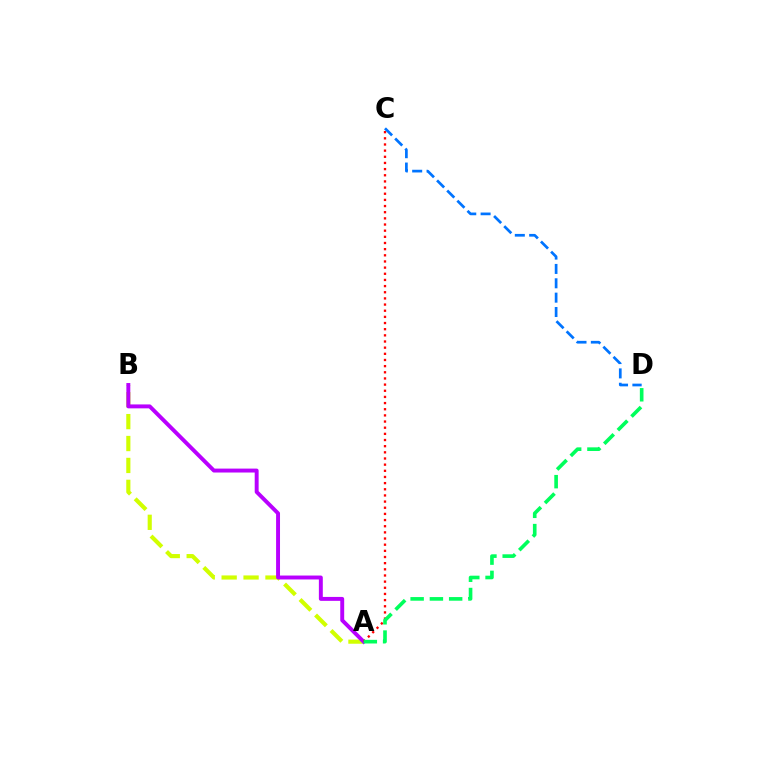{('A', 'B'): [{'color': '#d1ff00', 'line_style': 'dashed', 'thickness': 2.98}, {'color': '#b900ff', 'line_style': 'solid', 'thickness': 2.83}], ('A', 'C'): [{'color': '#ff0000', 'line_style': 'dotted', 'thickness': 1.67}], ('C', 'D'): [{'color': '#0074ff', 'line_style': 'dashed', 'thickness': 1.95}], ('A', 'D'): [{'color': '#00ff5c', 'line_style': 'dashed', 'thickness': 2.62}]}